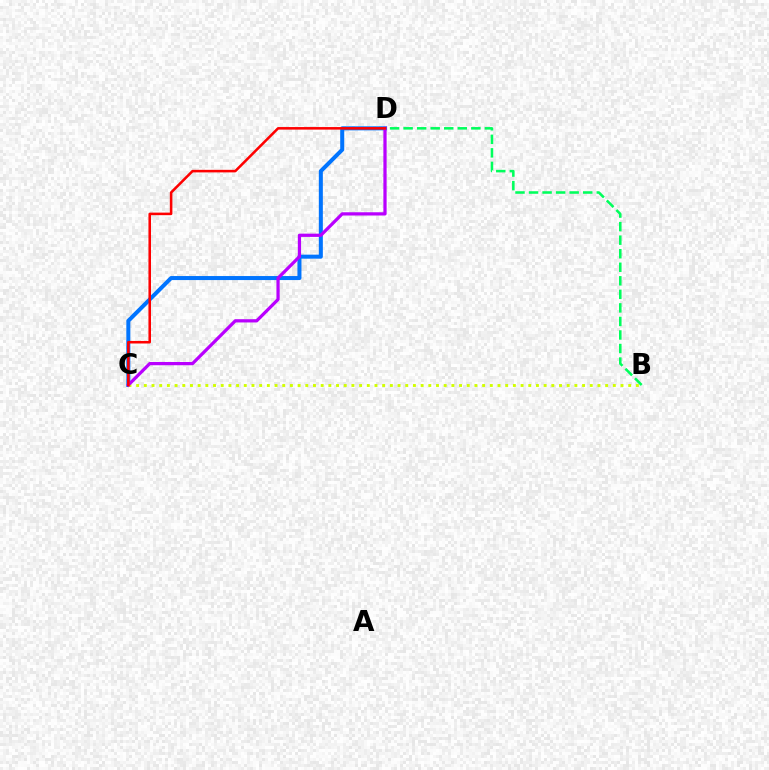{('C', 'D'): [{'color': '#0074ff', 'line_style': 'solid', 'thickness': 2.9}, {'color': '#b900ff', 'line_style': 'solid', 'thickness': 2.33}, {'color': '#ff0000', 'line_style': 'solid', 'thickness': 1.84}], ('B', 'C'): [{'color': '#d1ff00', 'line_style': 'dotted', 'thickness': 2.09}], ('B', 'D'): [{'color': '#00ff5c', 'line_style': 'dashed', 'thickness': 1.84}]}